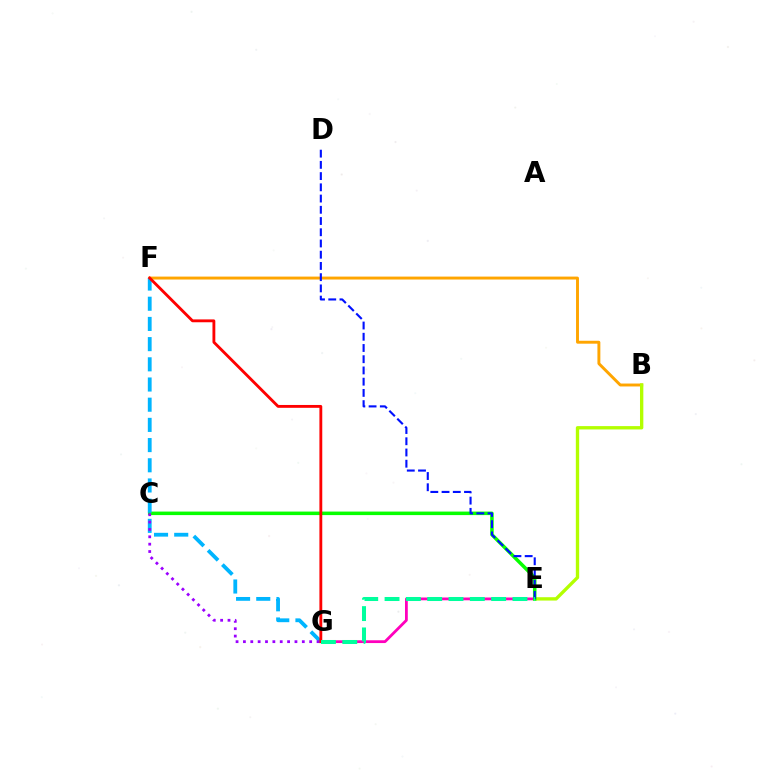{('E', 'G'): [{'color': '#ff00bd', 'line_style': 'solid', 'thickness': 2.01}, {'color': '#00ff9d', 'line_style': 'dashed', 'thickness': 2.9}], ('B', 'F'): [{'color': '#ffa500', 'line_style': 'solid', 'thickness': 2.11}], ('B', 'E'): [{'color': '#b3ff00', 'line_style': 'solid', 'thickness': 2.41}], ('C', 'E'): [{'color': '#08ff00', 'line_style': 'solid', 'thickness': 2.53}], ('F', 'G'): [{'color': '#00b5ff', 'line_style': 'dashed', 'thickness': 2.74}, {'color': '#ff0000', 'line_style': 'solid', 'thickness': 2.05}], ('C', 'G'): [{'color': '#9b00ff', 'line_style': 'dotted', 'thickness': 2.0}], ('D', 'E'): [{'color': '#0010ff', 'line_style': 'dashed', 'thickness': 1.53}]}